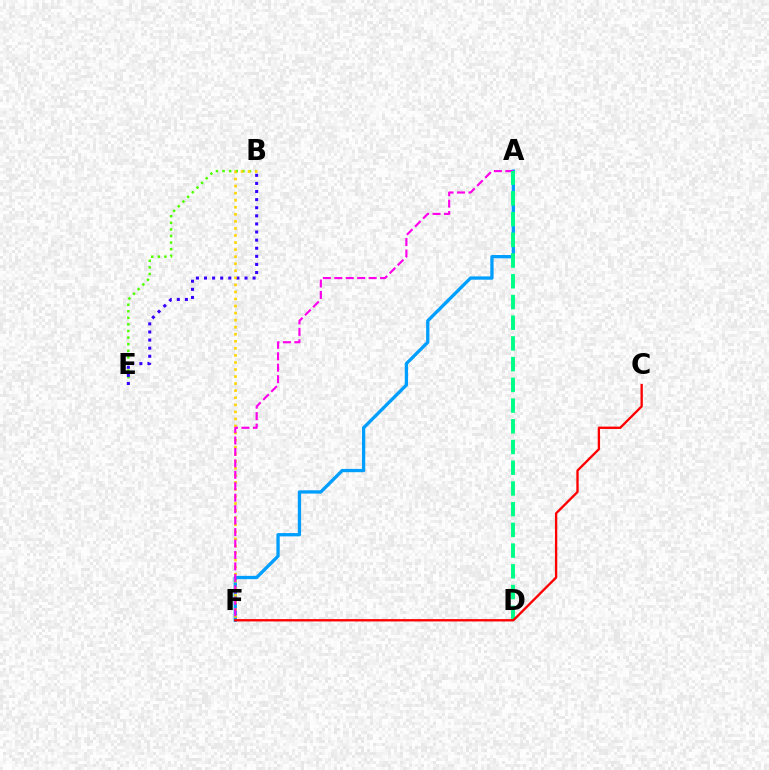{('B', 'E'): [{'color': '#4fff00', 'line_style': 'dotted', 'thickness': 1.79}, {'color': '#3700ff', 'line_style': 'dotted', 'thickness': 2.2}], ('A', 'F'): [{'color': '#009eff', 'line_style': 'solid', 'thickness': 2.37}, {'color': '#ff00ed', 'line_style': 'dashed', 'thickness': 1.56}], ('B', 'F'): [{'color': '#ffd500', 'line_style': 'dotted', 'thickness': 1.92}], ('A', 'D'): [{'color': '#00ff86', 'line_style': 'dashed', 'thickness': 2.81}], ('C', 'F'): [{'color': '#ff0000', 'line_style': 'solid', 'thickness': 1.68}]}